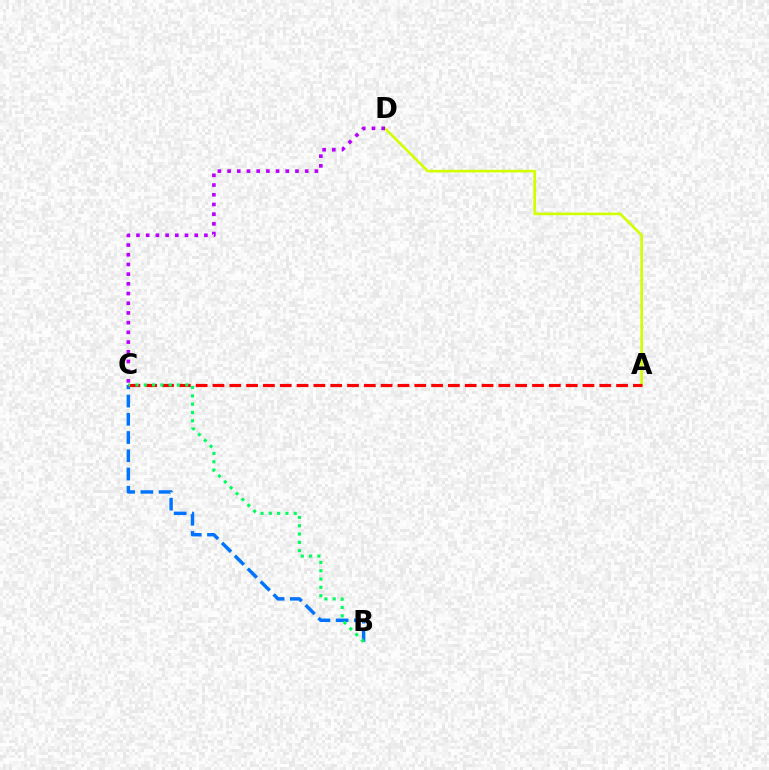{('A', 'D'): [{'color': '#d1ff00', 'line_style': 'solid', 'thickness': 1.9}], ('B', 'C'): [{'color': '#0074ff', 'line_style': 'dashed', 'thickness': 2.48}, {'color': '#00ff5c', 'line_style': 'dotted', 'thickness': 2.26}], ('C', 'D'): [{'color': '#b900ff', 'line_style': 'dotted', 'thickness': 2.64}], ('A', 'C'): [{'color': '#ff0000', 'line_style': 'dashed', 'thickness': 2.28}]}